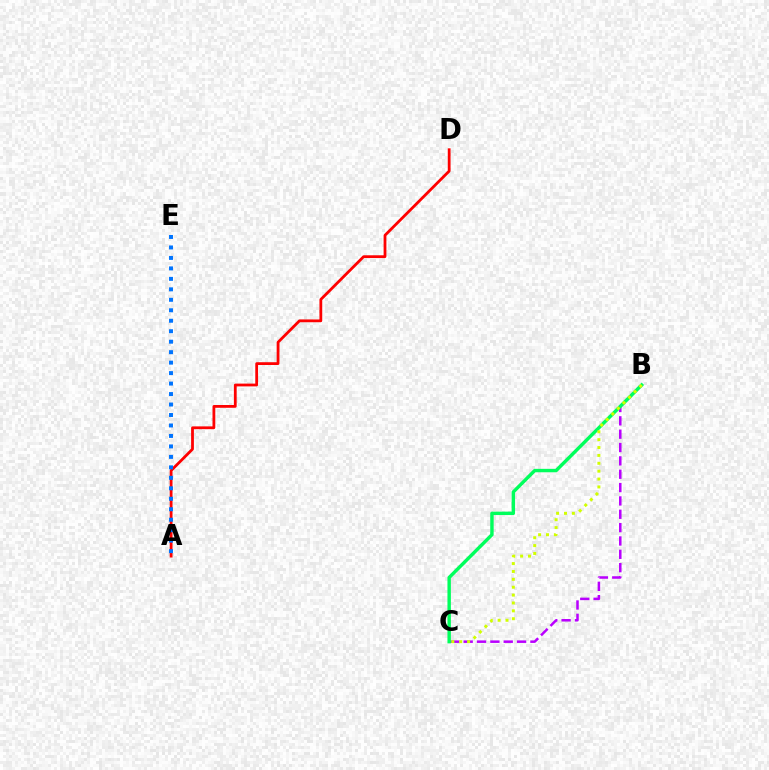{('A', 'D'): [{'color': '#ff0000', 'line_style': 'solid', 'thickness': 2.01}], ('B', 'C'): [{'color': '#b900ff', 'line_style': 'dashed', 'thickness': 1.81}, {'color': '#00ff5c', 'line_style': 'solid', 'thickness': 2.47}, {'color': '#d1ff00', 'line_style': 'dotted', 'thickness': 2.14}], ('A', 'E'): [{'color': '#0074ff', 'line_style': 'dotted', 'thickness': 2.85}]}